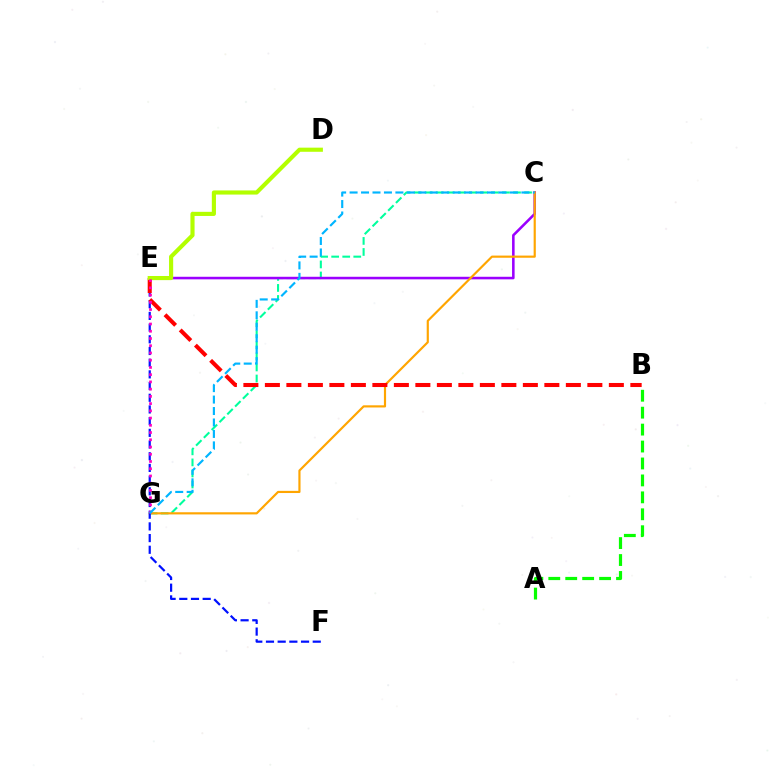{('C', 'G'): [{'color': '#00ff9d', 'line_style': 'dashed', 'thickness': 1.5}, {'color': '#ffa500', 'line_style': 'solid', 'thickness': 1.56}, {'color': '#00b5ff', 'line_style': 'dashed', 'thickness': 1.56}], ('C', 'E'): [{'color': '#9b00ff', 'line_style': 'solid', 'thickness': 1.85}], ('E', 'F'): [{'color': '#0010ff', 'line_style': 'dashed', 'thickness': 1.59}], ('B', 'E'): [{'color': '#ff0000', 'line_style': 'dashed', 'thickness': 2.92}], ('D', 'E'): [{'color': '#b3ff00', 'line_style': 'solid', 'thickness': 2.97}], ('E', 'G'): [{'color': '#ff00bd', 'line_style': 'dotted', 'thickness': 1.97}], ('A', 'B'): [{'color': '#08ff00', 'line_style': 'dashed', 'thickness': 2.3}]}